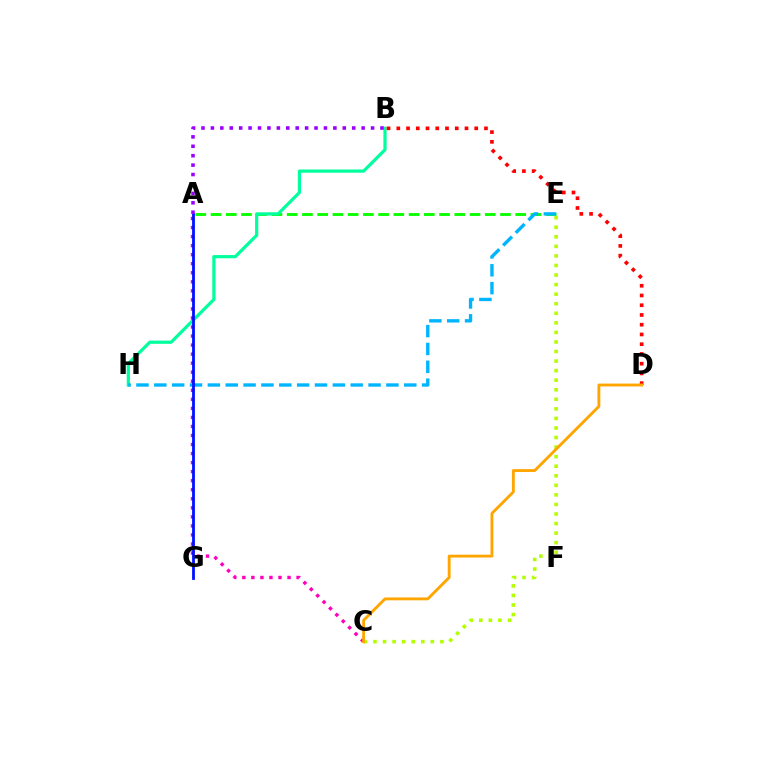{('A', 'E'): [{'color': '#08ff00', 'line_style': 'dashed', 'thickness': 2.07}], ('B', 'H'): [{'color': '#00ff9d', 'line_style': 'solid', 'thickness': 2.31}], ('C', 'E'): [{'color': '#b3ff00', 'line_style': 'dotted', 'thickness': 2.6}], ('E', 'H'): [{'color': '#00b5ff', 'line_style': 'dashed', 'thickness': 2.43}], ('A', 'C'): [{'color': '#ff00bd', 'line_style': 'dotted', 'thickness': 2.46}], ('A', 'G'): [{'color': '#0010ff', 'line_style': 'solid', 'thickness': 2.01}], ('A', 'B'): [{'color': '#9b00ff', 'line_style': 'dotted', 'thickness': 2.56}], ('B', 'D'): [{'color': '#ff0000', 'line_style': 'dotted', 'thickness': 2.65}], ('C', 'D'): [{'color': '#ffa500', 'line_style': 'solid', 'thickness': 2.06}]}